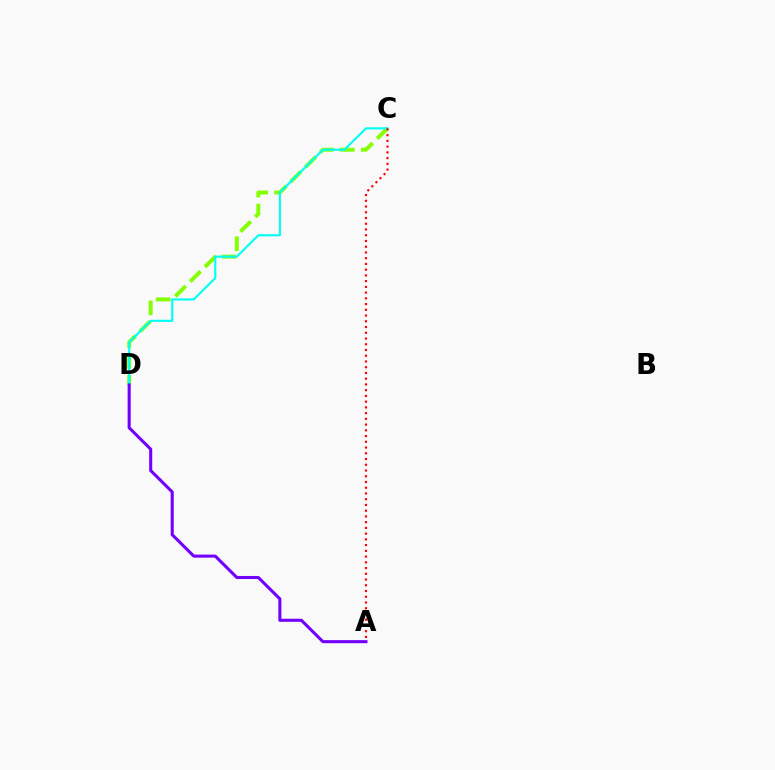{('C', 'D'): [{'color': '#84ff00', 'line_style': 'dashed', 'thickness': 2.83}, {'color': '#00fff6', 'line_style': 'solid', 'thickness': 1.54}], ('A', 'D'): [{'color': '#7200ff', 'line_style': 'solid', 'thickness': 2.2}], ('A', 'C'): [{'color': '#ff0000', 'line_style': 'dotted', 'thickness': 1.56}]}